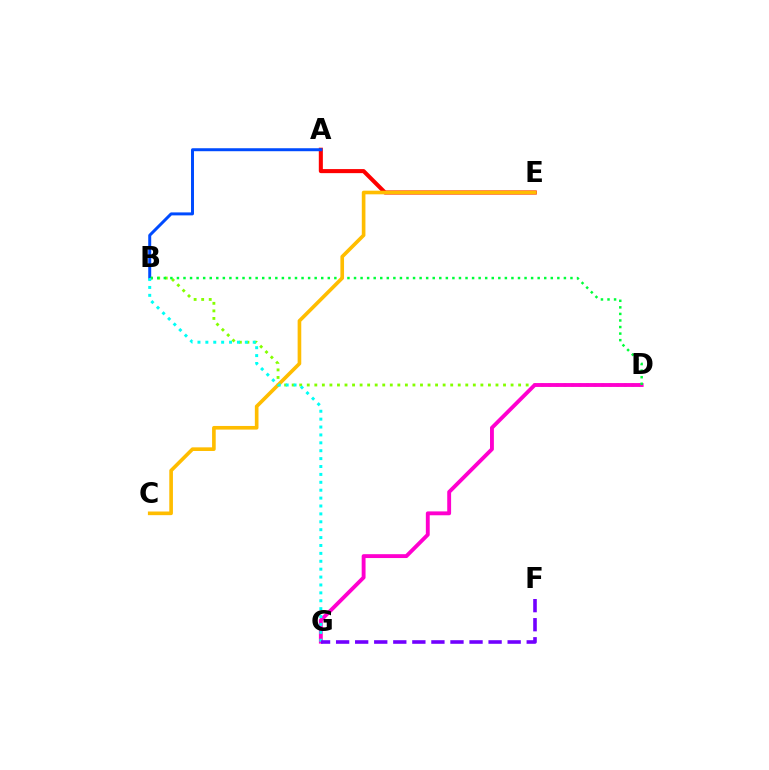{('A', 'E'): [{'color': '#ff0000', 'line_style': 'solid', 'thickness': 2.92}], ('B', 'D'): [{'color': '#84ff00', 'line_style': 'dotted', 'thickness': 2.05}, {'color': '#00ff39', 'line_style': 'dotted', 'thickness': 1.78}], ('D', 'G'): [{'color': '#ff00cf', 'line_style': 'solid', 'thickness': 2.79}], ('A', 'B'): [{'color': '#004bff', 'line_style': 'solid', 'thickness': 2.14}], ('C', 'E'): [{'color': '#ffbd00', 'line_style': 'solid', 'thickness': 2.62}], ('B', 'G'): [{'color': '#00fff6', 'line_style': 'dotted', 'thickness': 2.15}], ('F', 'G'): [{'color': '#7200ff', 'line_style': 'dashed', 'thickness': 2.59}]}